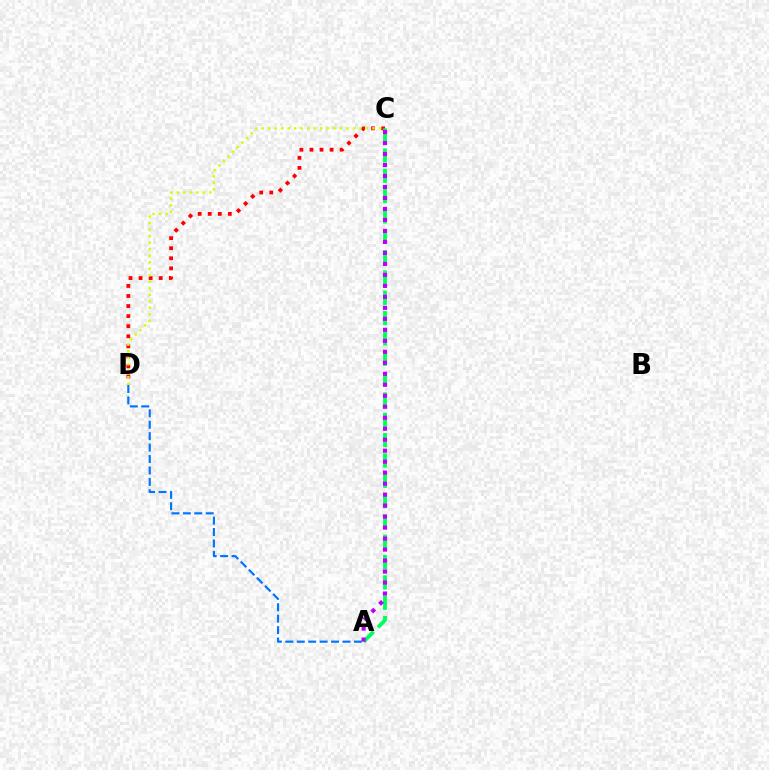{('C', 'D'): [{'color': '#ff0000', 'line_style': 'dotted', 'thickness': 2.73}, {'color': '#d1ff00', 'line_style': 'dotted', 'thickness': 1.77}], ('A', 'C'): [{'color': '#00ff5c', 'line_style': 'dashed', 'thickness': 2.76}, {'color': '#b900ff', 'line_style': 'dotted', 'thickness': 2.99}], ('A', 'D'): [{'color': '#0074ff', 'line_style': 'dashed', 'thickness': 1.55}]}